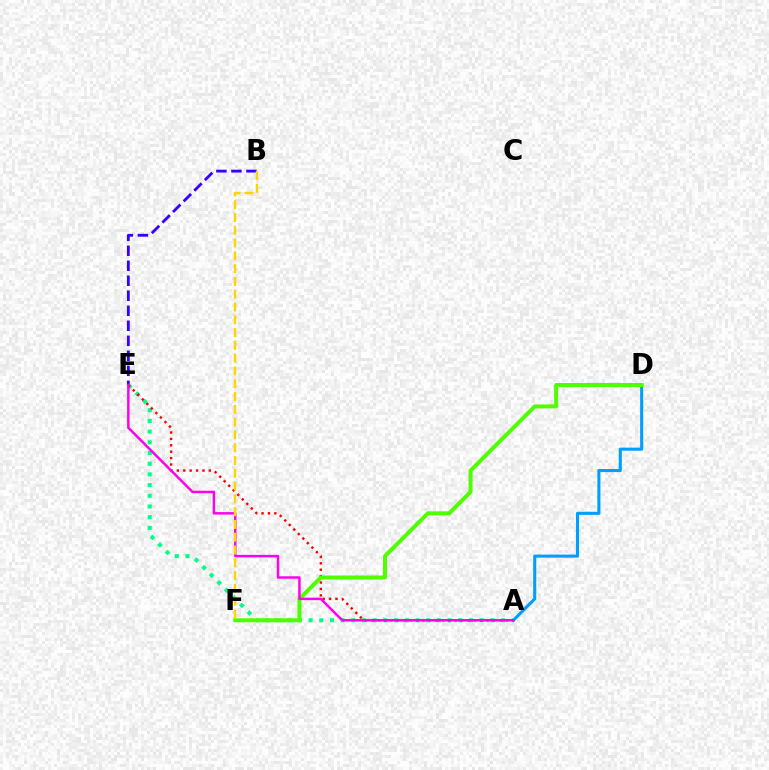{('A', 'D'): [{'color': '#009eff', 'line_style': 'solid', 'thickness': 2.21}], ('B', 'E'): [{'color': '#3700ff', 'line_style': 'dashed', 'thickness': 2.04}], ('A', 'E'): [{'color': '#00ff86', 'line_style': 'dotted', 'thickness': 2.91}, {'color': '#ff0000', 'line_style': 'dotted', 'thickness': 1.74}, {'color': '#ff00ed', 'line_style': 'solid', 'thickness': 1.79}], ('D', 'F'): [{'color': '#4fff00', 'line_style': 'solid', 'thickness': 2.88}], ('B', 'F'): [{'color': '#ffd500', 'line_style': 'dashed', 'thickness': 1.74}]}